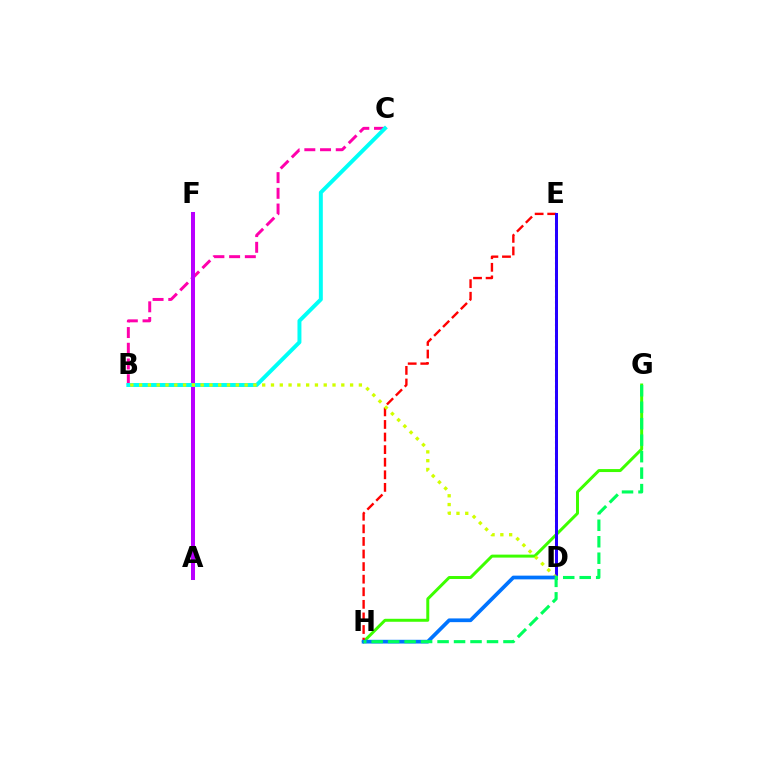{('B', 'C'): [{'color': '#ff00ac', 'line_style': 'dashed', 'thickness': 2.13}, {'color': '#00fff6', 'line_style': 'solid', 'thickness': 2.85}], ('A', 'F'): [{'color': '#b900ff', 'line_style': 'solid', 'thickness': 2.89}], ('G', 'H'): [{'color': '#3dff00', 'line_style': 'solid', 'thickness': 2.15}, {'color': '#00ff5c', 'line_style': 'dashed', 'thickness': 2.24}], ('D', 'E'): [{'color': '#ff9400', 'line_style': 'dotted', 'thickness': 1.52}, {'color': '#2500ff', 'line_style': 'solid', 'thickness': 2.15}], ('E', 'H'): [{'color': '#ff0000', 'line_style': 'dashed', 'thickness': 1.71}], ('B', 'D'): [{'color': '#d1ff00', 'line_style': 'dotted', 'thickness': 2.39}], ('D', 'H'): [{'color': '#0074ff', 'line_style': 'solid', 'thickness': 2.69}]}